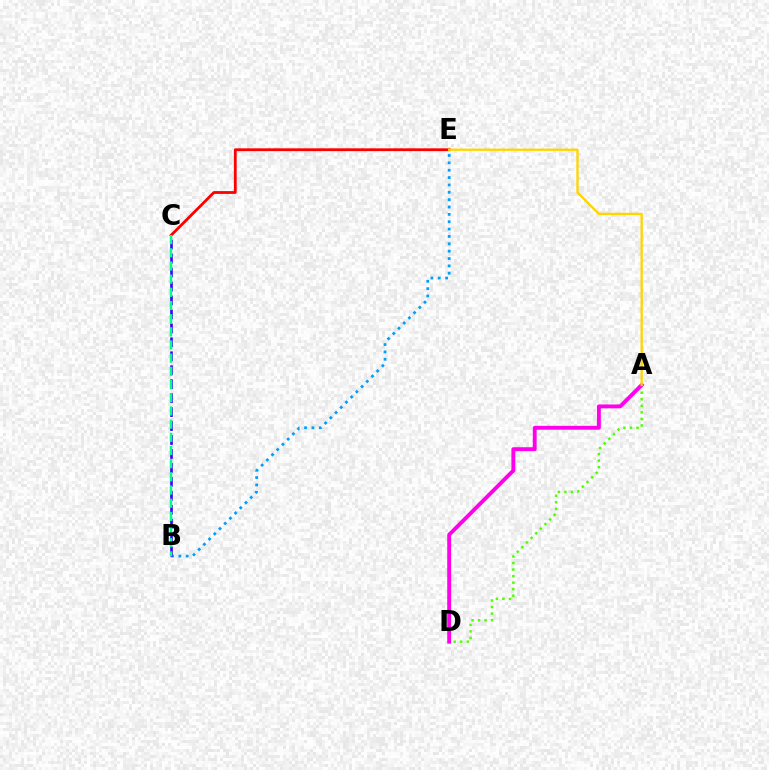{('A', 'D'): [{'color': '#4fff00', 'line_style': 'dotted', 'thickness': 1.78}, {'color': '#ff00ed', 'line_style': 'solid', 'thickness': 2.79}], ('C', 'E'): [{'color': '#ff0000', 'line_style': 'solid', 'thickness': 2.02}], ('B', 'E'): [{'color': '#009eff', 'line_style': 'dotted', 'thickness': 2.0}], ('B', 'C'): [{'color': '#3700ff', 'line_style': 'dashed', 'thickness': 1.9}, {'color': '#00ff86', 'line_style': 'dashed', 'thickness': 1.79}], ('A', 'E'): [{'color': '#ffd500', 'line_style': 'solid', 'thickness': 1.67}]}